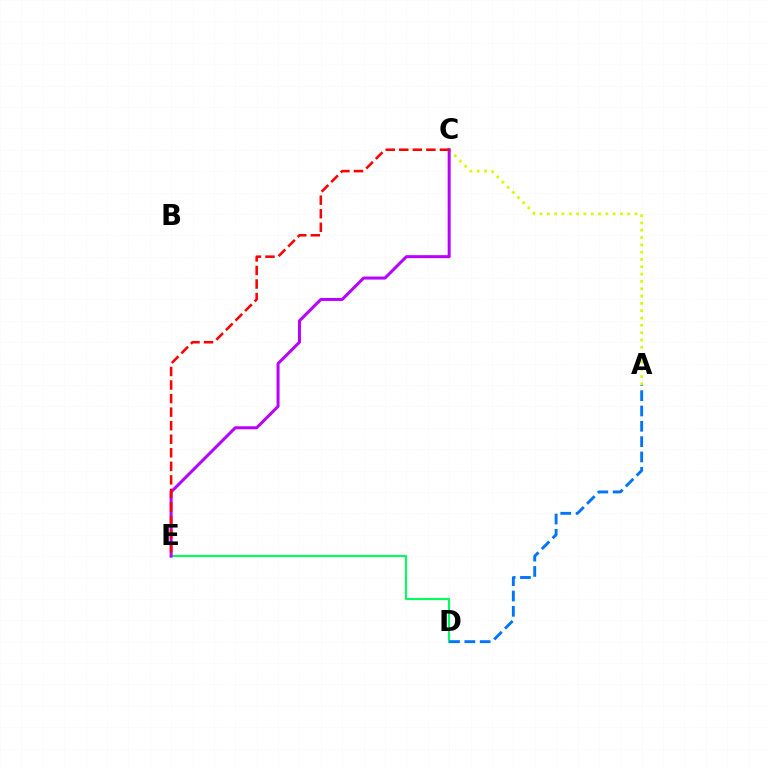{('D', 'E'): [{'color': '#00ff5c', 'line_style': 'solid', 'thickness': 1.52}], ('A', 'C'): [{'color': '#d1ff00', 'line_style': 'dotted', 'thickness': 1.99}], ('C', 'E'): [{'color': '#b900ff', 'line_style': 'solid', 'thickness': 2.17}, {'color': '#ff0000', 'line_style': 'dashed', 'thickness': 1.84}], ('A', 'D'): [{'color': '#0074ff', 'line_style': 'dashed', 'thickness': 2.08}]}